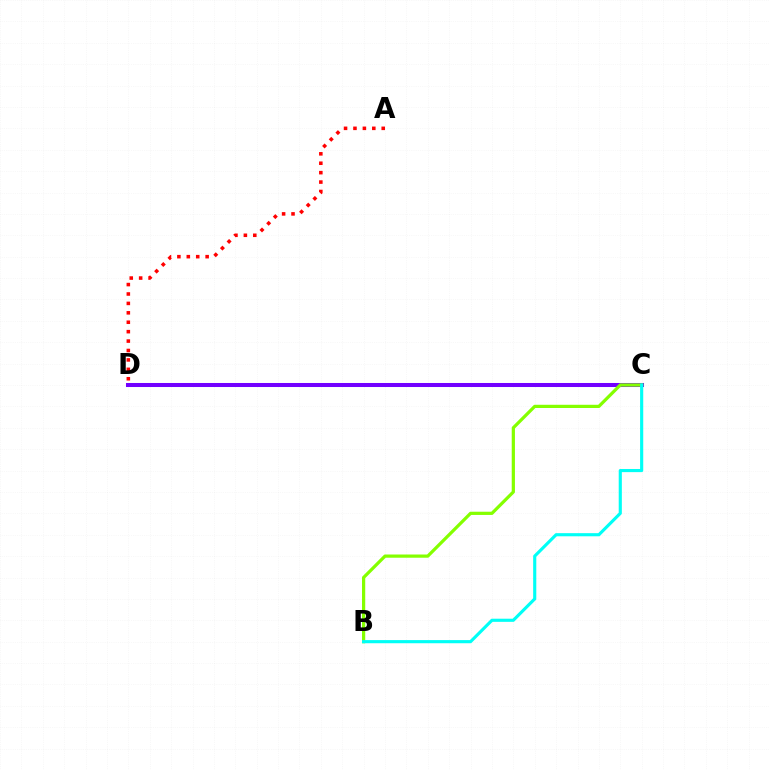{('C', 'D'): [{'color': '#7200ff', 'line_style': 'solid', 'thickness': 2.9}], ('B', 'C'): [{'color': '#84ff00', 'line_style': 'solid', 'thickness': 2.32}, {'color': '#00fff6', 'line_style': 'solid', 'thickness': 2.26}], ('A', 'D'): [{'color': '#ff0000', 'line_style': 'dotted', 'thickness': 2.56}]}